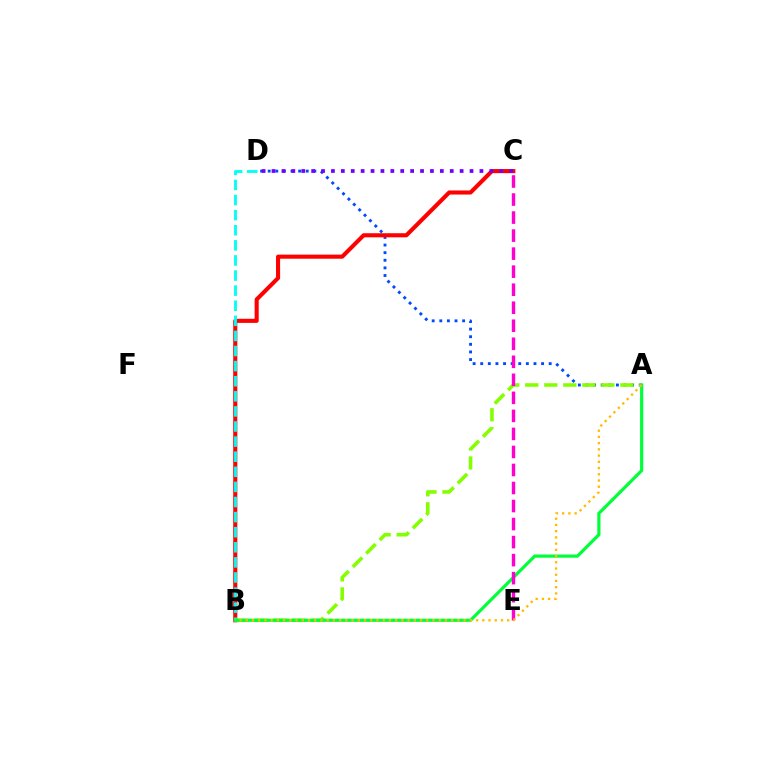{('A', 'D'): [{'color': '#004bff', 'line_style': 'dotted', 'thickness': 2.07}], ('B', 'C'): [{'color': '#ff0000', 'line_style': 'solid', 'thickness': 2.95}], ('A', 'B'): [{'color': '#84ff00', 'line_style': 'dashed', 'thickness': 2.58}, {'color': '#00ff39', 'line_style': 'solid', 'thickness': 2.29}, {'color': '#ffbd00', 'line_style': 'dotted', 'thickness': 1.69}], ('B', 'D'): [{'color': '#00fff6', 'line_style': 'dashed', 'thickness': 2.05}], ('C', 'E'): [{'color': '#ff00cf', 'line_style': 'dashed', 'thickness': 2.45}], ('C', 'D'): [{'color': '#7200ff', 'line_style': 'dotted', 'thickness': 2.69}]}